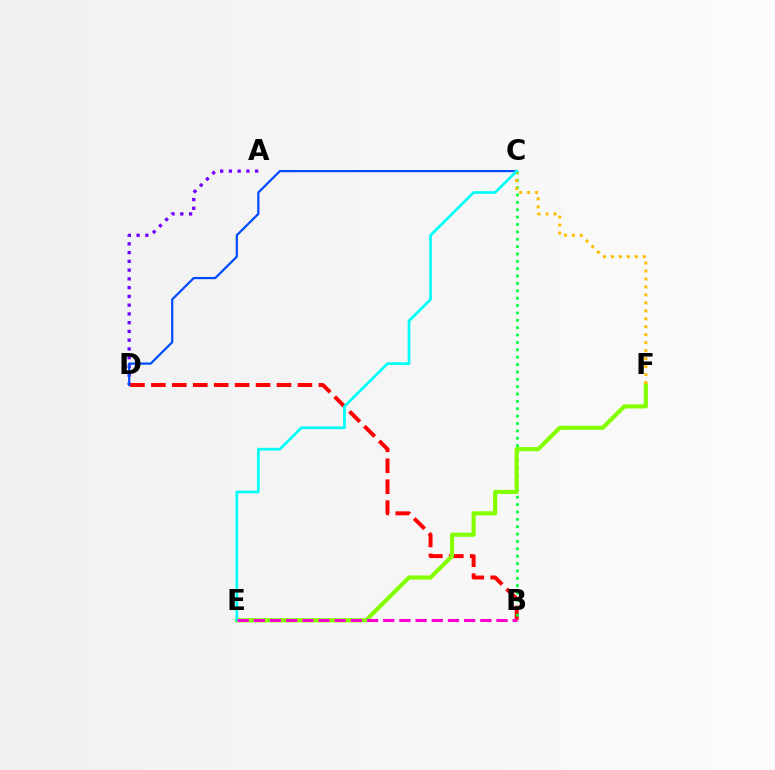{('A', 'D'): [{'color': '#7200ff', 'line_style': 'dotted', 'thickness': 2.38}], ('B', 'D'): [{'color': '#ff0000', 'line_style': 'dashed', 'thickness': 2.84}], ('B', 'C'): [{'color': '#00ff39', 'line_style': 'dotted', 'thickness': 2.0}], ('E', 'F'): [{'color': '#84ff00', 'line_style': 'solid', 'thickness': 2.99}], ('C', 'D'): [{'color': '#004bff', 'line_style': 'solid', 'thickness': 1.61}], ('C', 'F'): [{'color': '#ffbd00', 'line_style': 'dotted', 'thickness': 2.16}], ('C', 'E'): [{'color': '#00fff6', 'line_style': 'solid', 'thickness': 1.94}], ('B', 'E'): [{'color': '#ff00cf', 'line_style': 'dashed', 'thickness': 2.2}]}